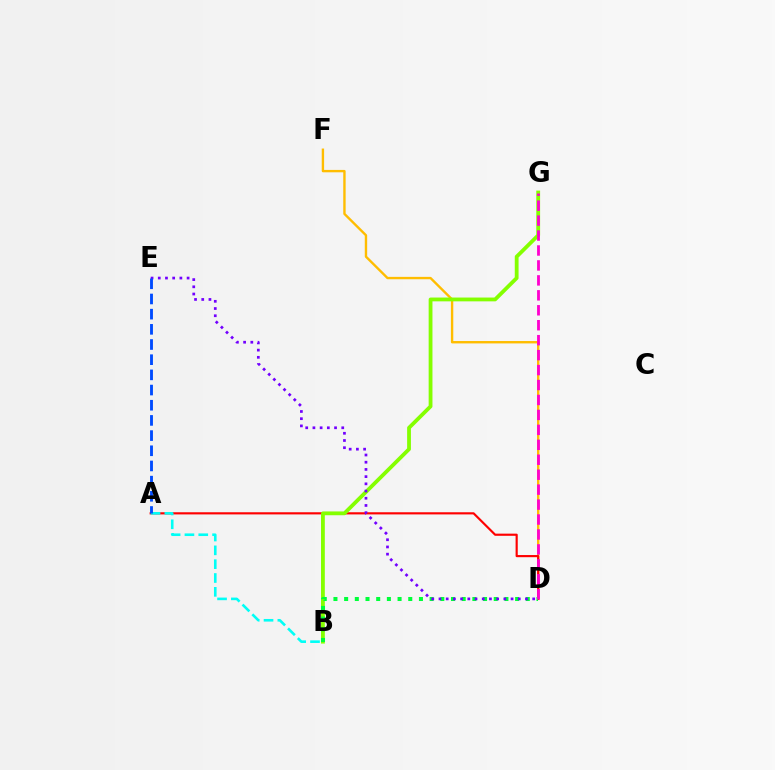{('D', 'F'): [{'color': '#ffbd00', 'line_style': 'solid', 'thickness': 1.71}], ('A', 'D'): [{'color': '#ff0000', 'line_style': 'solid', 'thickness': 1.55}], ('B', 'G'): [{'color': '#84ff00', 'line_style': 'solid', 'thickness': 2.74}], ('A', 'B'): [{'color': '#00fff6', 'line_style': 'dashed', 'thickness': 1.88}], ('B', 'D'): [{'color': '#00ff39', 'line_style': 'dotted', 'thickness': 2.9}], ('D', 'G'): [{'color': '#ff00cf', 'line_style': 'dashed', 'thickness': 2.03}], ('D', 'E'): [{'color': '#7200ff', 'line_style': 'dotted', 'thickness': 1.96}], ('A', 'E'): [{'color': '#004bff', 'line_style': 'dashed', 'thickness': 2.06}]}